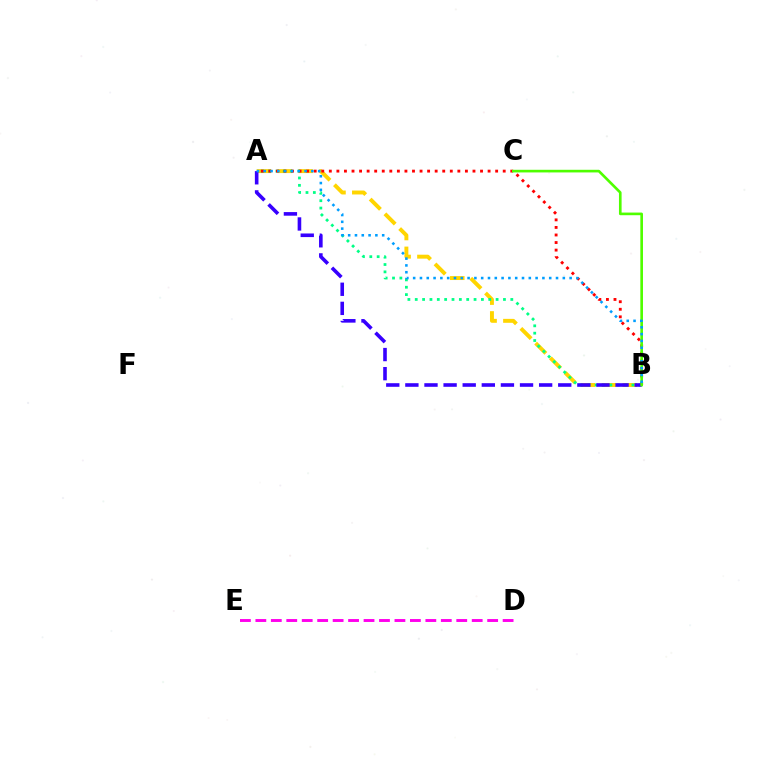{('A', 'B'): [{'color': '#ffd500', 'line_style': 'dashed', 'thickness': 2.83}, {'color': '#00ff86', 'line_style': 'dotted', 'thickness': 2.0}, {'color': '#ff0000', 'line_style': 'dotted', 'thickness': 2.05}, {'color': '#3700ff', 'line_style': 'dashed', 'thickness': 2.6}, {'color': '#009eff', 'line_style': 'dotted', 'thickness': 1.85}], ('D', 'E'): [{'color': '#ff00ed', 'line_style': 'dashed', 'thickness': 2.1}], ('B', 'C'): [{'color': '#4fff00', 'line_style': 'solid', 'thickness': 1.9}]}